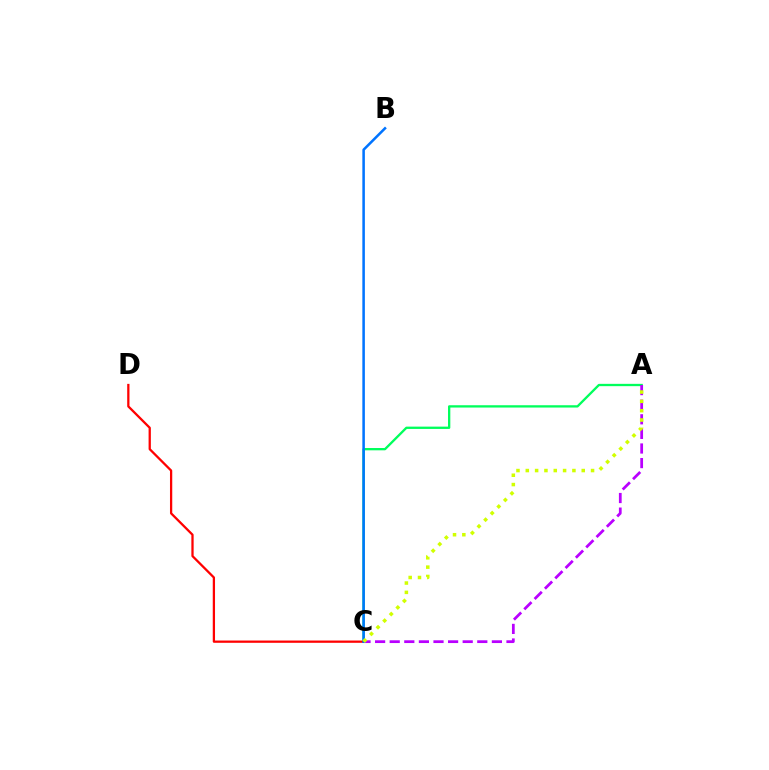{('A', 'C'): [{'color': '#00ff5c', 'line_style': 'solid', 'thickness': 1.66}, {'color': '#b900ff', 'line_style': 'dashed', 'thickness': 1.98}, {'color': '#d1ff00', 'line_style': 'dotted', 'thickness': 2.53}], ('C', 'D'): [{'color': '#ff0000', 'line_style': 'solid', 'thickness': 1.64}], ('B', 'C'): [{'color': '#0074ff', 'line_style': 'solid', 'thickness': 1.83}]}